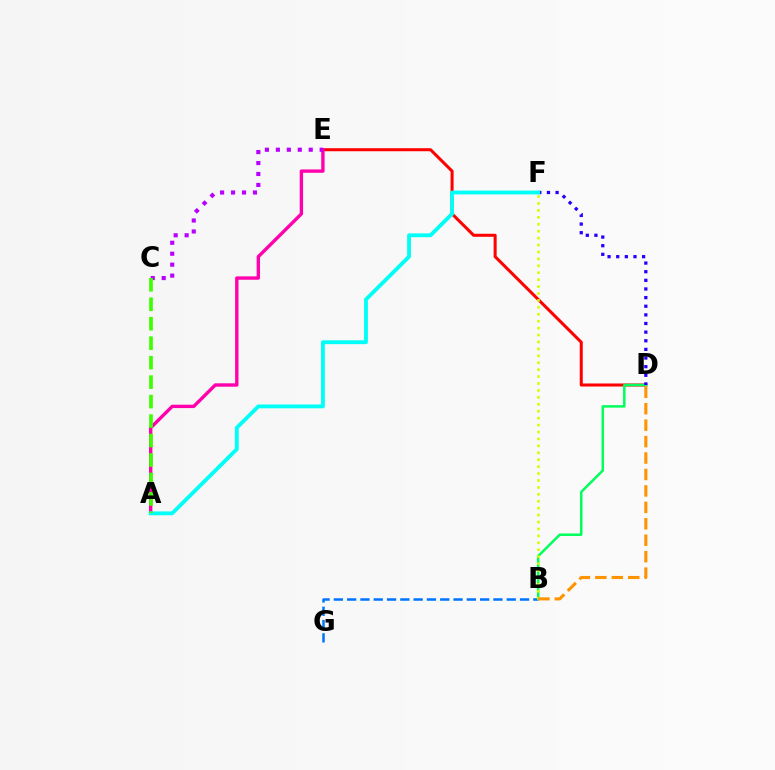{('D', 'E'): [{'color': '#ff0000', 'line_style': 'solid', 'thickness': 2.19}], ('B', 'G'): [{'color': '#0074ff', 'line_style': 'dashed', 'thickness': 1.81}], ('B', 'D'): [{'color': '#00ff5c', 'line_style': 'solid', 'thickness': 1.79}, {'color': '#ff9400', 'line_style': 'dashed', 'thickness': 2.23}], ('A', 'E'): [{'color': '#ff00ac', 'line_style': 'solid', 'thickness': 2.43}], ('D', 'F'): [{'color': '#2500ff', 'line_style': 'dotted', 'thickness': 2.35}], ('C', 'E'): [{'color': '#b900ff', 'line_style': 'dotted', 'thickness': 2.97}], ('A', 'F'): [{'color': '#00fff6', 'line_style': 'solid', 'thickness': 2.76}], ('B', 'F'): [{'color': '#d1ff00', 'line_style': 'dotted', 'thickness': 1.88}], ('A', 'C'): [{'color': '#3dff00', 'line_style': 'dashed', 'thickness': 2.64}]}